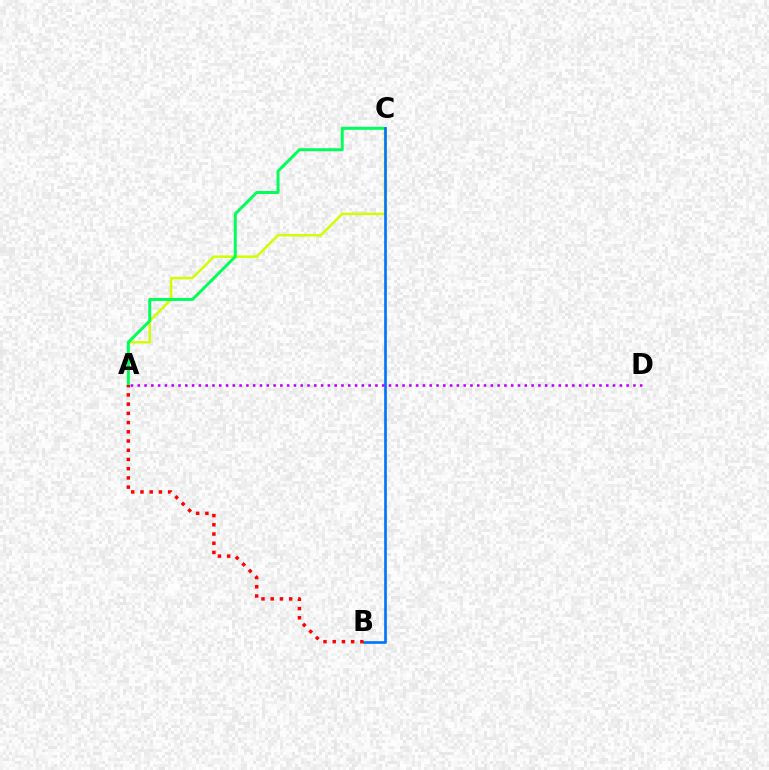{('A', 'C'): [{'color': '#d1ff00', 'line_style': 'solid', 'thickness': 1.79}, {'color': '#00ff5c', 'line_style': 'solid', 'thickness': 2.15}], ('B', 'C'): [{'color': '#0074ff', 'line_style': 'solid', 'thickness': 1.92}], ('A', 'D'): [{'color': '#b900ff', 'line_style': 'dotted', 'thickness': 1.84}], ('A', 'B'): [{'color': '#ff0000', 'line_style': 'dotted', 'thickness': 2.51}]}